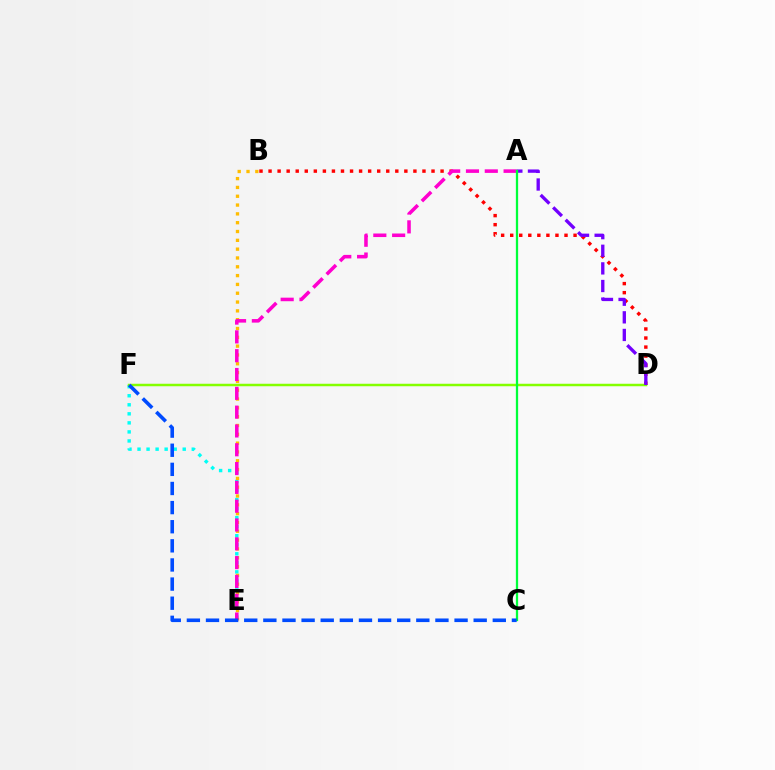{('E', 'F'): [{'color': '#00fff6', 'line_style': 'dotted', 'thickness': 2.46}], ('B', 'E'): [{'color': '#ffbd00', 'line_style': 'dotted', 'thickness': 2.4}], ('B', 'D'): [{'color': '#ff0000', 'line_style': 'dotted', 'thickness': 2.46}], ('A', 'E'): [{'color': '#ff00cf', 'line_style': 'dashed', 'thickness': 2.56}], ('D', 'F'): [{'color': '#84ff00', 'line_style': 'solid', 'thickness': 1.79}], ('A', 'D'): [{'color': '#7200ff', 'line_style': 'dashed', 'thickness': 2.39}], ('A', 'C'): [{'color': '#00ff39', 'line_style': 'solid', 'thickness': 1.64}], ('C', 'F'): [{'color': '#004bff', 'line_style': 'dashed', 'thickness': 2.6}]}